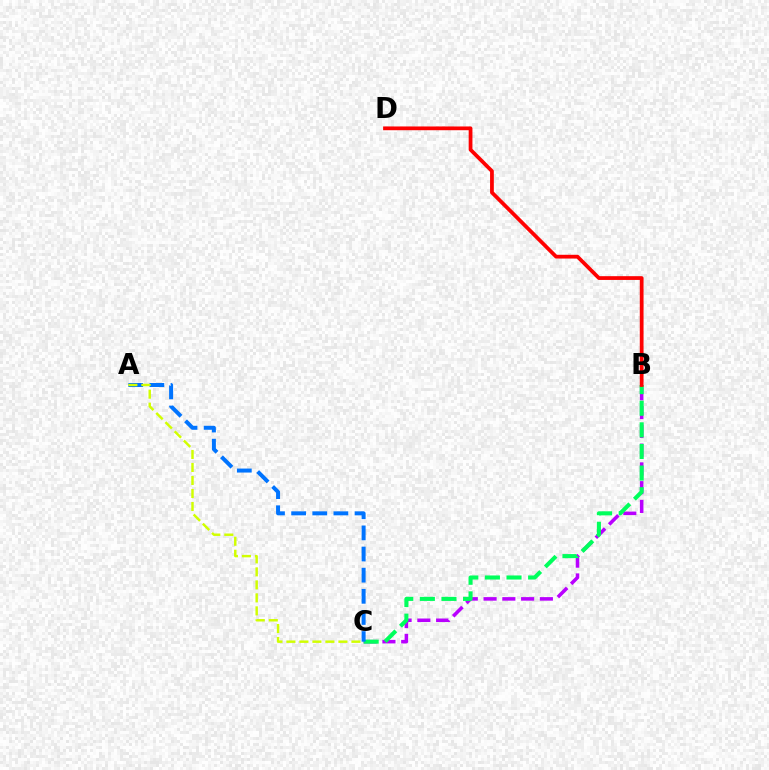{('B', 'C'): [{'color': '#b900ff', 'line_style': 'dashed', 'thickness': 2.55}, {'color': '#00ff5c', 'line_style': 'dashed', 'thickness': 2.94}], ('A', 'C'): [{'color': '#0074ff', 'line_style': 'dashed', 'thickness': 2.87}, {'color': '#d1ff00', 'line_style': 'dashed', 'thickness': 1.77}], ('B', 'D'): [{'color': '#ff0000', 'line_style': 'solid', 'thickness': 2.71}]}